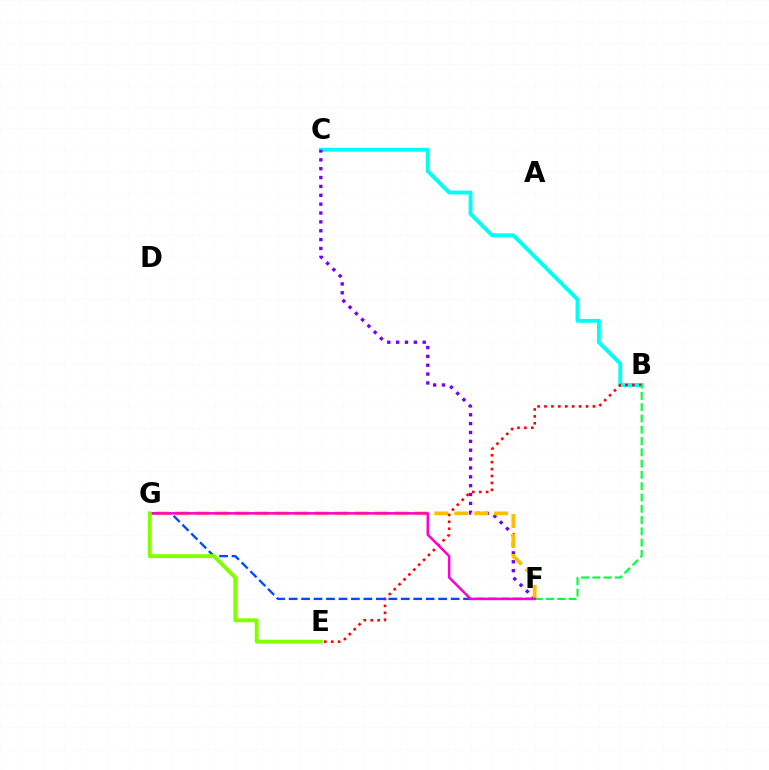{('B', 'C'): [{'color': '#00fff6', 'line_style': 'solid', 'thickness': 2.8}], ('C', 'F'): [{'color': '#7200ff', 'line_style': 'dotted', 'thickness': 2.41}], ('B', 'E'): [{'color': '#ff0000', 'line_style': 'dotted', 'thickness': 1.88}], ('F', 'G'): [{'color': '#004bff', 'line_style': 'dashed', 'thickness': 1.69}, {'color': '#ffbd00', 'line_style': 'dashed', 'thickness': 2.71}, {'color': '#ff00cf', 'line_style': 'solid', 'thickness': 1.81}], ('B', 'F'): [{'color': '#00ff39', 'line_style': 'dashed', 'thickness': 1.53}], ('E', 'G'): [{'color': '#84ff00', 'line_style': 'solid', 'thickness': 2.82}]}